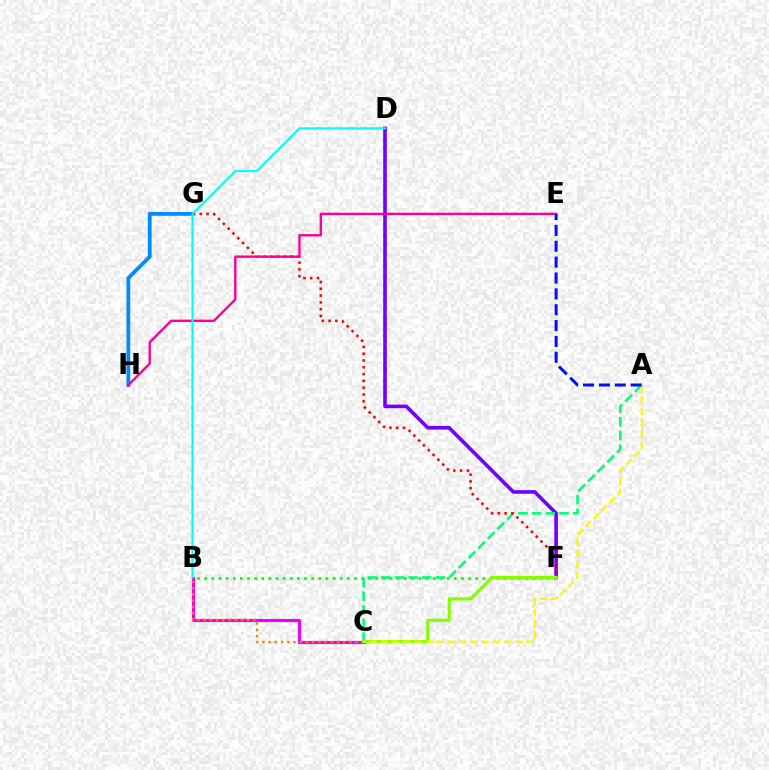{('B', 'C'): [{'color': '#ee00ff', 'line_style': 'solid', 'thickness': 2.25}, {'color': '#ff7c00', 'line_style': 'dotted', 'thickness': 1.69}], ('B', 'F'): [{'color': '#08ff00', 'line_style': 'dotted', 'thickness': 1.94}], ('G', 'H'): [{'color': '#008cff', 'line_style': 'solid', 'thickness': 2.73}], ('D', 'F'): [{'color': '#7200ff', 'line_style': 'solid', 'thickness': 2.61}], ('A', 'C'): [{'color': '#00ff74', 'line_style': 'dashed', 'thickness': 1.85}, {'color': '#fcf500', 'line_style': 'dashed', 'thickness': 1.52}], ('F', 'G'): [{'color': '#ff0000', 'line_style': 'dotted', 'thickness': 1.85}], ('E', 'H'): [{'color': '#ff0094', 'line_style': 'solid', 'thickness': 1.72}], ('B', 'D'): [{'color': '#00fff6', 'line_style': 'solid', 'thickness': 1.53}], ('C', 'F'): [{'color': '#84ff00', 'line_style': 'solid', 'thickness': 2.28}], ('A', 'E'): [{'color': '#0010ff', 'line_style': 'dashed', 'thickness': 2.16}]}